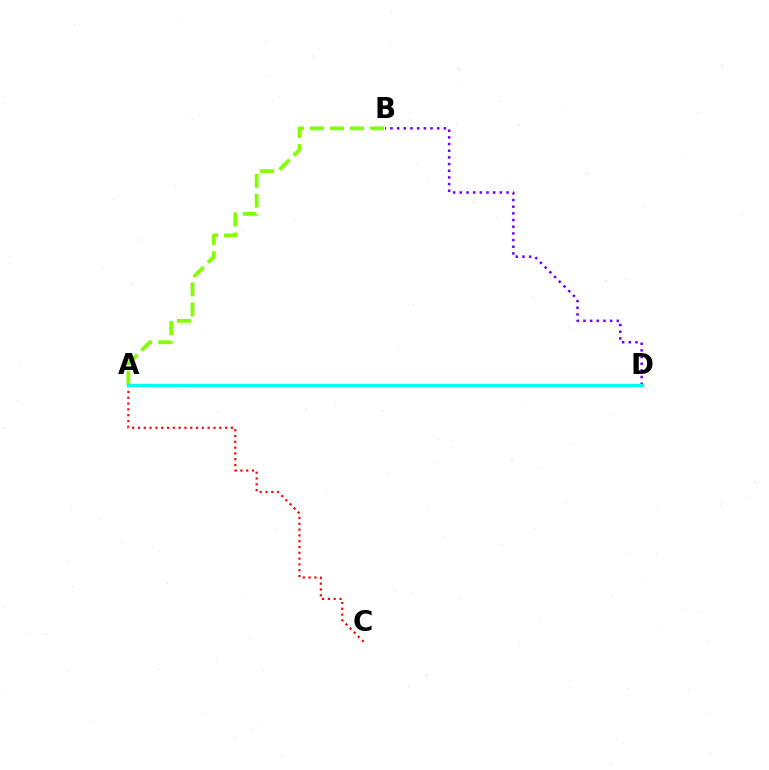{('A', 'B'): [{'color': '#84ff00', 'line_style': 'dashed', 'thickness': 2.72}], ('A', 'C'): [{'color': '#ff0000', 'line_style': 'dotted', 'thickness': 1.58}], ('B', 'D'): [{'color': '#7200ff', 'line_style': 'dotted', 'thickness': 1.81}], ('A', 'D'): [{'color': '#00fff6', 'line_style': 'solid', 'thickness': 2.38}]}